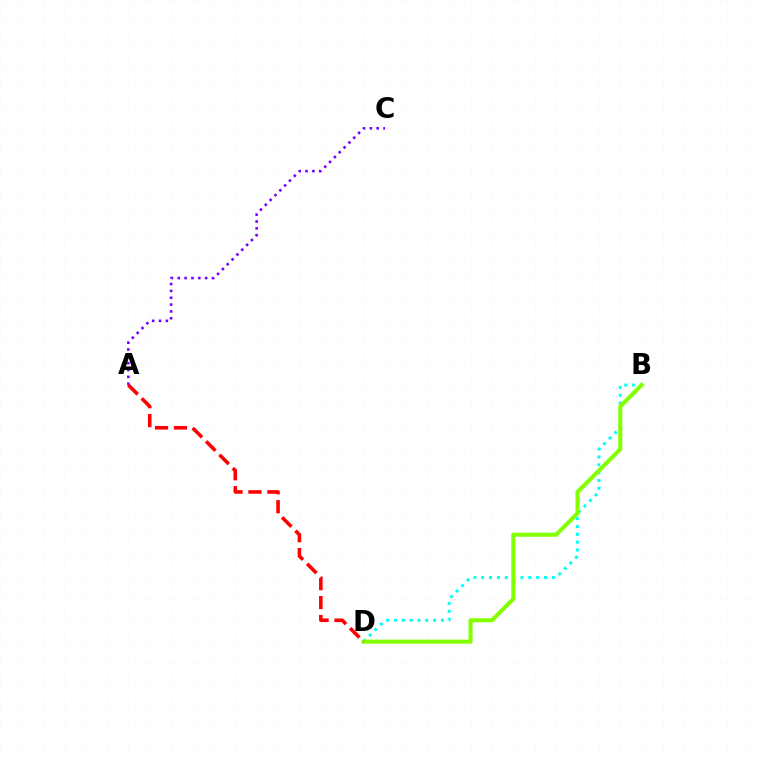{('A', 'C'): [{'color': '#7200ff', 'line_style': 'dotted', 'thickness': 1.86}], ('B', 'D'): [{'color': '#00fff6', 'line_style': 'dotted', 'thickness': 2.13}, {'color': '#84ff00', 'line_style': 'solid', 'thickness': 2.92}], ('A', 'D'): [{'color': '#ff0000', 'line_style': 'dashed', 'thickness': 2.57}]}